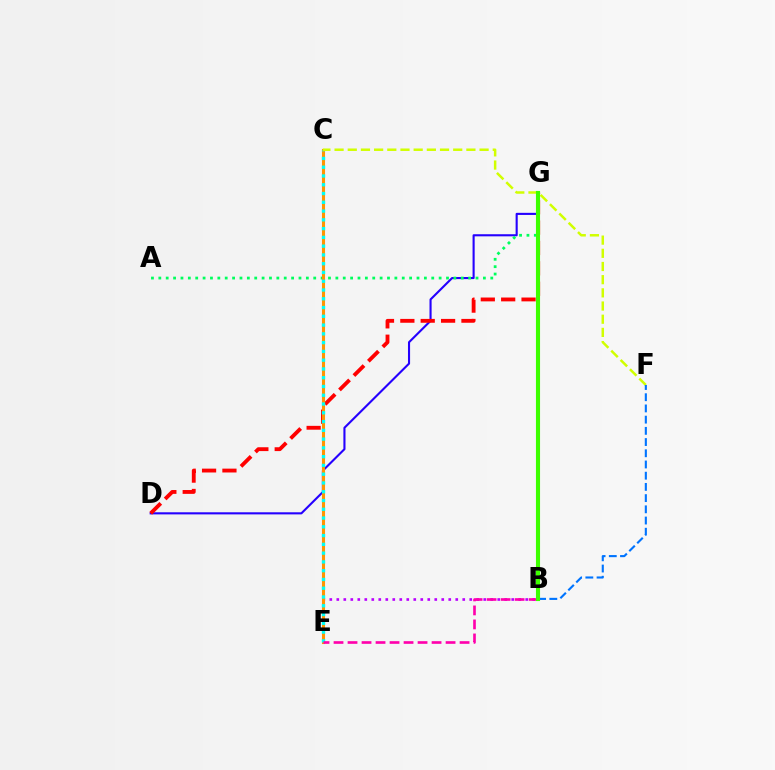{('D', 'G'): [{'color': '#2500ff', 'line_style': 'solid', 'thickness': 1.52}, {'color': '#ff0000', 'line_style': 'dashed', 'thickness': 2.77}], ('B', 'E'): [{'color': '#b900ff', 'line_style': 'dotted', 'thickness': 1.9}, {'color': '#ff00ac', 'line_style': 'dashed', 'thickness': 1.9}], ('A', 'G'): [{'color': '#00ff5c', 'line_style': 'dotted', 'thickness': 2.0}], ('C', 'E'): [{'color': '#ff9400', 'line_style': 'solid', 'thickness': 2.21}, {'color': '#00fff6', 'line_style': 'dotted', 'thickness': 2.38}], ('C', 'F'): [{'color': '#d1ff00', 'line_style': 'dashed', 'thickness': 1.79}], ('B', 'F'): [{'color': '#0074ff', 'line_style': 'dashed', 'thickness': 1.52}], ('B', 'G'): [{'color': '#3dff00', 'line_style': 'solid', 'thickness': 2.95}]}